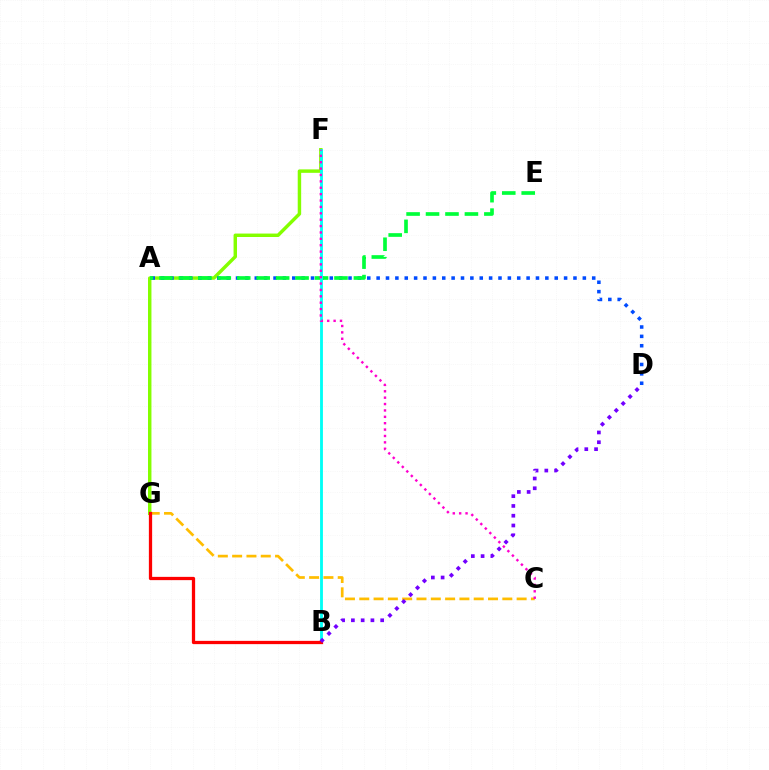{('F', 'G'): [{'color': '#84ff00', 'line_style': 'solid', 'thickness': 2.48}], ('C', 'G'): [{'color': '#ffbd00', 'line_style': 'dashed', 'thickness': 1.94}], ('A', 'D'): [{'color': '#004bff', 'line_style': 'dotted', 'thickness': 2.55}], ('A', 'E'): [{'color': '#00ff39', 'line_style': 'dashed', 'thickness': 2.64}], ('B', 'F'): [{'color': '#00fff6', 'line_style': 'solid', 'thickness': 2.05}], ('C', 'F'): [{'color': '#ff00cf', 'line_style': 'dotted', 'thickness': 1.73}], ('B', 'G'): [{'color': '#ff0000', 'line_style': 'solid', 'thickness': 2.35}], ('B', 'D'): [{'color': '#7200ff', 'line_style': 'dotted', 'thickness': 2.65}]}